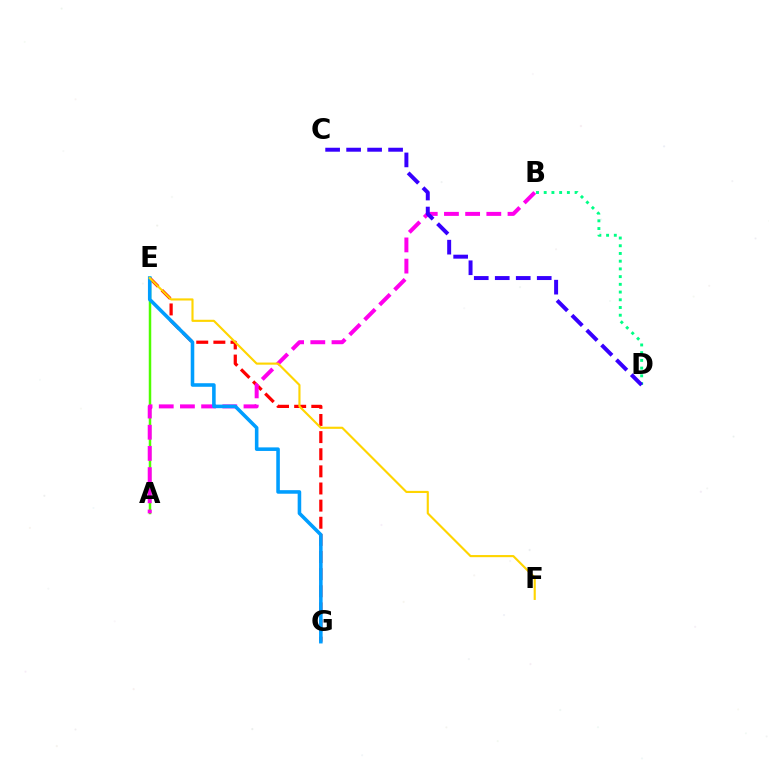{('A', 'E'): [{'color': '#4fff00', 'line_style': 'solid', 'thickness': 1.79}], ('E', 'G'): [{'color': '#ff0000', 'line_style': 'dashed', 'thickness': 2.33}, {'color': '#009eff', 'line_style': 'solid', 'thickness': 2.57}], ('A', 'B'): [{'color': '#ff00ed', 'line_style': 'dashed', 'thickness': 2.88}], ('E', 'F'): [{'color': '#ffd500', 'line_style': 'solid', 'thickness': 1.54}], ('B', 'D'): [{'color': '#00ff86', 'line_style': 'dotted', 'thickness': 2.1}], ('C', 'D'): [{'color': '#3700ff', 'line_style': 'dashed', 'thickness': 2.85}]}